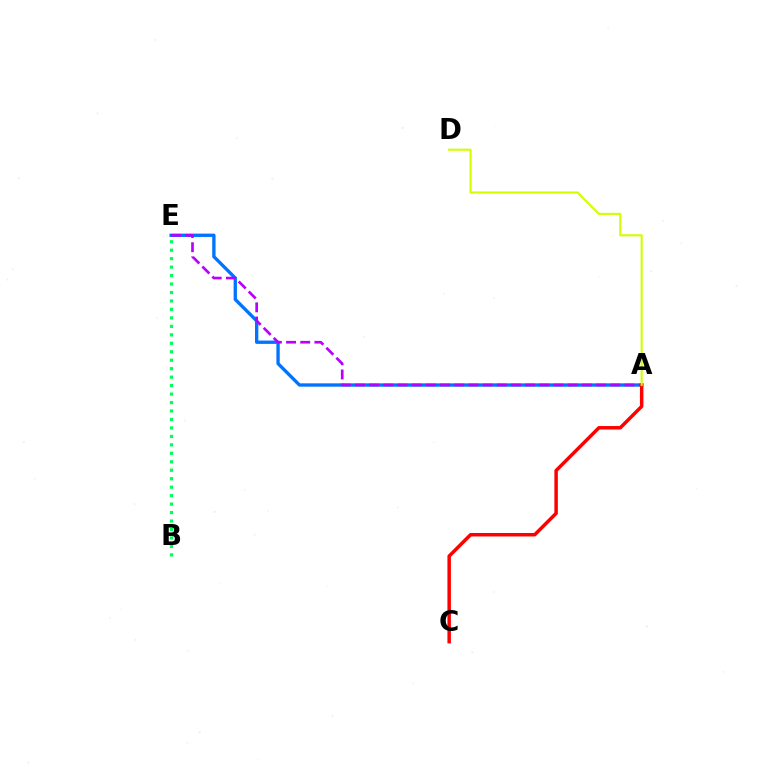{('A', 'E'): [{'color': '#0074ff', 'line_style': 'solid', 'thickness': 2.4}, {'color': '#b900ff', 'line_style': 'dashed', 'thickness': 1.93}], ('B', 'E'): [{'color': '#00ff5c', 'line_style': 'dotted', 'thickness': 2.3}], ('A', 'C'): [{'color': '#ff0000', 'line_style': 'solid', 'thickness': 2.5}], ('A', 'D'): [{'color': '#d1ff00', 'line_style': 'solid', 'thickness': 1.52}]}